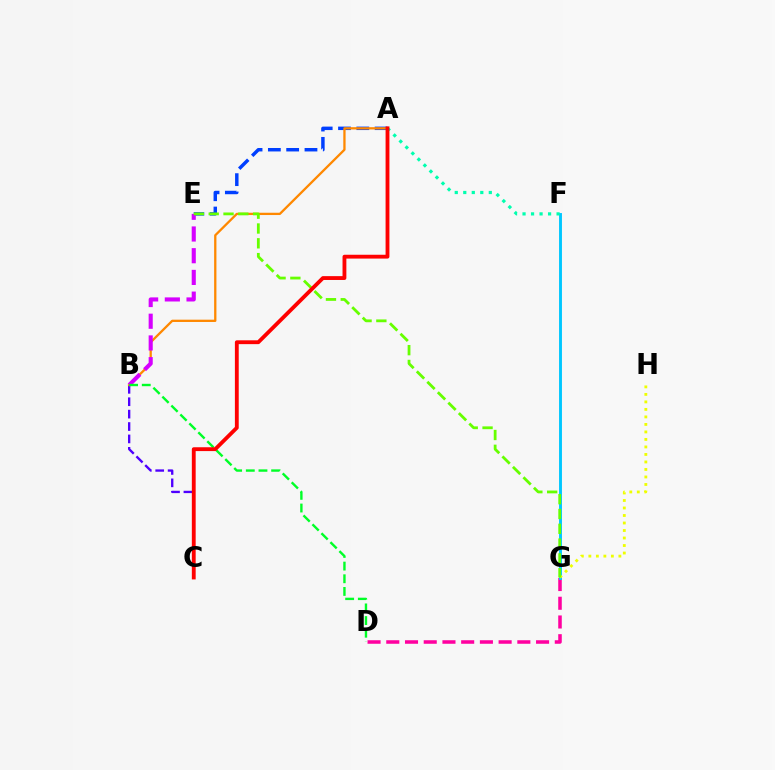{('B', 'C'): [{'color': '#4f00ff', 'line_style': 'dashed', 'thickness': 1.68}], ('A', 'E'): [{'color': '#003fff', 'line_style': 'dashed', 'thickness': 2.49}], ('D', 'G'): [{'color': '#ff00a0', 'line_style': 'dashed', 'thickness': 2.54}], ('F', 'G'): [{'color': '#00c7ff', 'line_style': 'solid', 'thickness': 2.09}], ('G', 'H'): [{'color': '#eeff00', 'line_style': 'dotted', 'thickness': 2.04}], ('A', 'F'): [{'color': '#00ffaf', 'line_style': 'dotted', 'thickness': 2.31}], ('A', 'B'): [{'color': '#ff8800', 'line_style': 'solid', 'thickness': 1.65}], ('B', 'E'): [{'color': '#d600ff', 'line_style': 'dashed', 'thickness': 2.95}], ('E', 'G'): [{'color': '#66ff00', 'line_style': 'dashed', 'thickness': 2.01}], ('B', 'D'): [{'color': '#00ff27', 'line_style': 'dashed', 'thickness': 1.72}], ('A', 'C'): [{'color': '#ff0000', 'line_style': 'solid', 'thickness': 2.76}]}